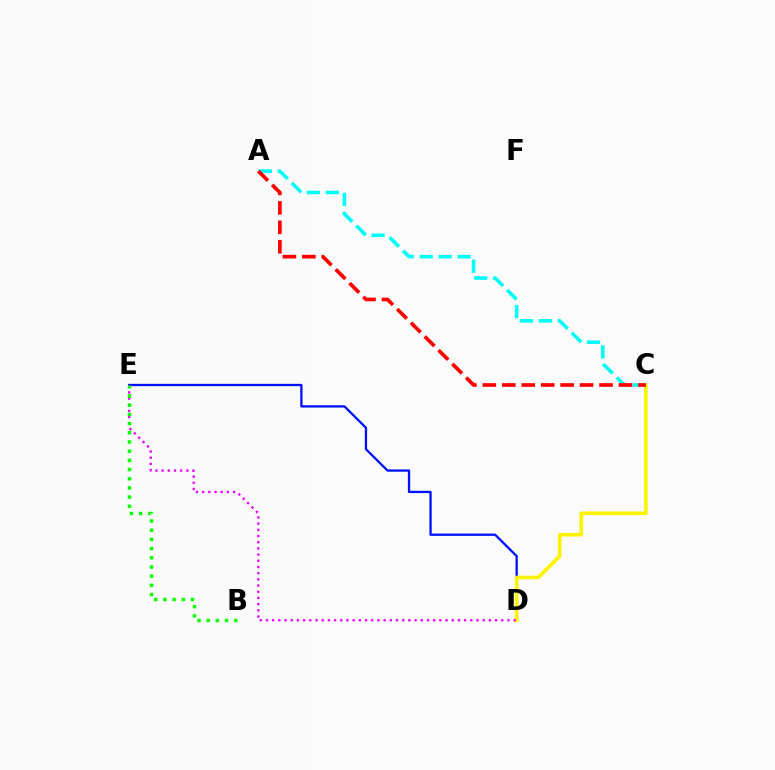{('D', 'E'): [{'color': '#0010ff', 'line_style': 'solid', 'thickness': 1.65}, {'color': '#ee00ff', 'line_style': 'dotted', 'thickness': 1.68}], ('C', 'D'): [{'color': '#fcf500', 'line_style': 'solid', 'thickness': 2.64}], ('B', 'E'): [{'color': '#08ff00', 'line_style': 'dotted', 'thickness': 2.5}], ('A', 'C'): [{'color': '#00fff6', 'line_style': 'dashed', 'thickness': 2.58}, {'color': '#ff0000', 'line_style': 'dashed', 'thickness': 2.64}]}